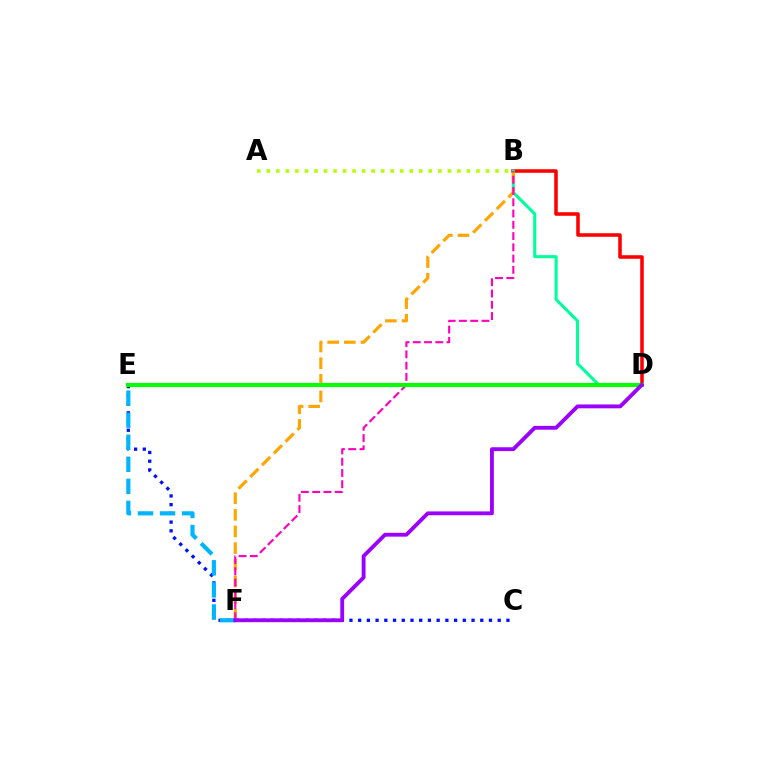{('B', 'D'): [{'color': '#ff0000', 'line_style': 'solid', 'thickness': 2.57}, {'color': '#00ff9d', 'line_style': 'solid', 'thickness': 2.21}], ('C', 'E'): [{'color': '#0010ff', 'line_style': 'dotted', 'thickness': 2.37}], ('B', 'F'): [{'color': '#ffa500', 'line_style': 'dashed', 'thickness': 2.26}, {'color': '#ff00bd', 'line_style': 'dashed', 'thickness': 1.53}], ('E', 'F'): [{'color': '#00b5ff', 'line_style': 'dashed', 'thickness': 3.0}], ('A', 'B'): [{'color': '#b3ff00', 'line_style': 'dotted', 'thickness': 2.59}], ('D', 'E'): [{'color': '#08ff00', 'line_style': 'solid', 'thickness': 2.97}], ('D', 'F'): [{'color': '#9b00ff', 'line_style': 'solid', 'thickness': 2.77}]}